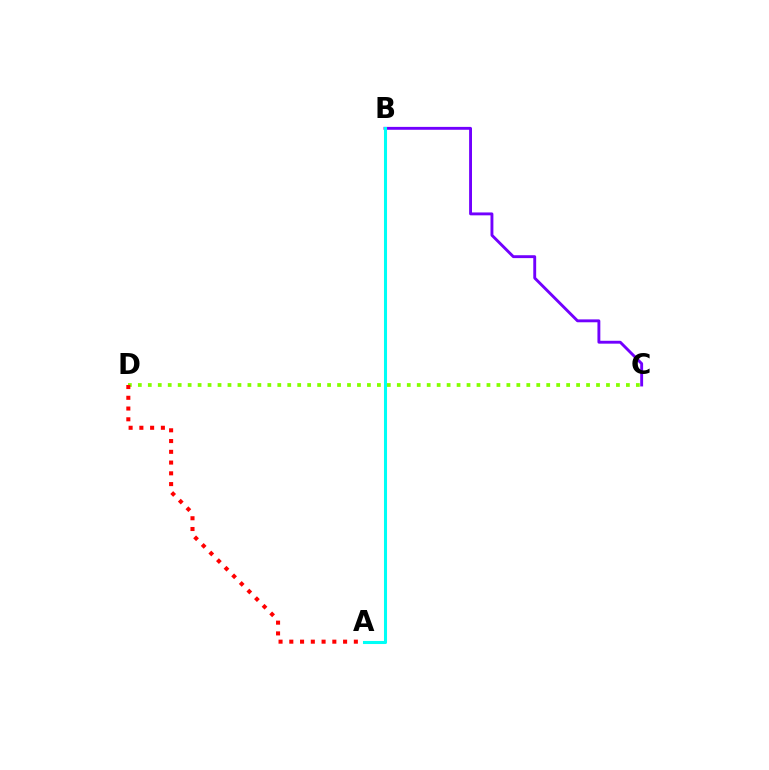{('B', 'C'): [{'color': '#7200ff', 'line_style': 'solid', 'thickness': 2.08}], ('A', 'B'): [{'color': '#00fff6', 'line_style': 'solid', 'thickness': 2.2}], ('C', 'D'): [{'color': '#84ff00', 'line_style': 'dotted', 'thickness': 2.71}], ('A', 'D'): [{'color': '#ff0000', 'line_style': 'dotted', 'thickness': 2.92}]}